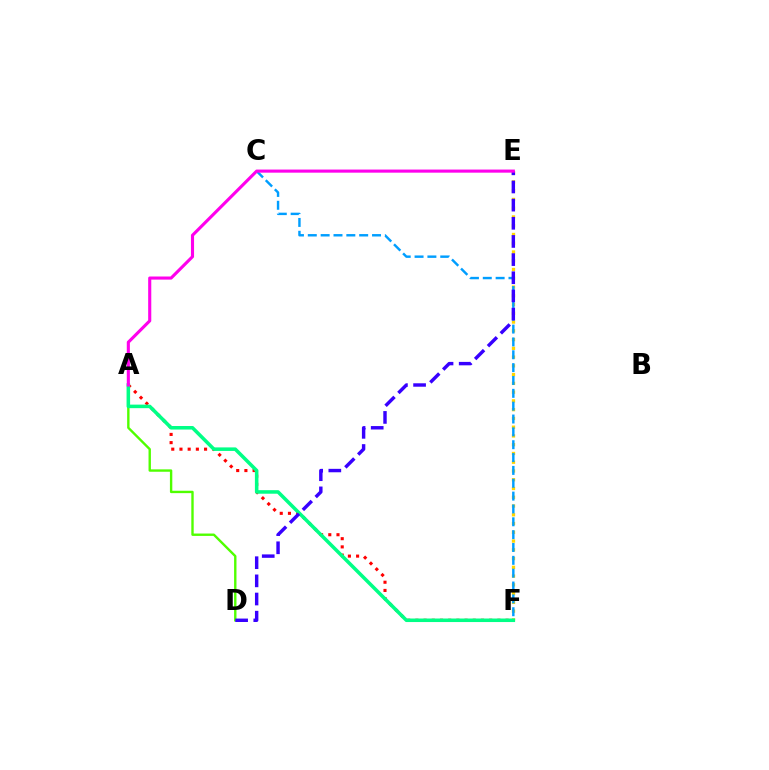{('A', 'D'): [{'color': '#4fff00', 'line_style': 'solid', 'thickness': 1.72}], ('E', 'F'): [{'color': '#ffd500', 'line_style': 'dotted', 'thickness': 2.38}], ('A', 'F'): [{'color': '#ff0000', 'line_style': 'dotted', 'thickness': 2.23}, {'color': '#00ff86', 'line_style': 'solid', 'thickness': 2.55}], ('C', 'F'): [{'color': '#009eff', 'line_style': 'dashed', 'thickness': 1.75}], ('D', 'E'): [{'color': '#3700ff', 'line_style': 'dashed', 'thickness': 2.47}], ('A', 'E'): [{'color': '#ff00ed', 'line_style': 'solid', 'thickness': 2.24}]}